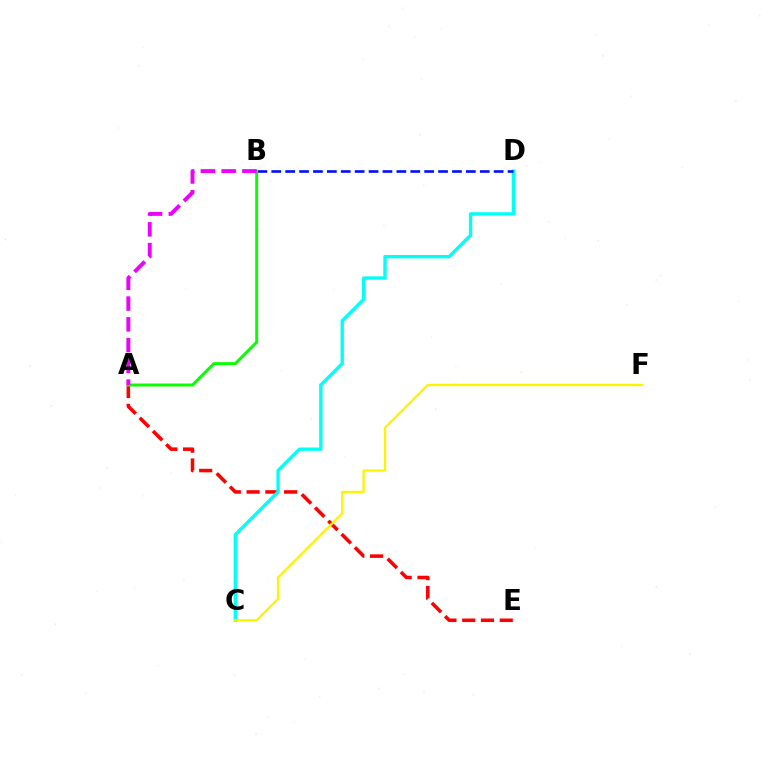{('A', 'E'): [{'color': '#ff0000', 'line_style': 'dashed', 'thickness': 2.55}], ('C', 'D'): [{'color': '#00fff6', 'line_style': 'solid', 'thickness': 2.4}], ('B', 'D'): [{'color': '#0010ff', 'line_style': 'dashed', 'thickness': 1.89}], ('C', 'F'): [{'color': '#fcf500', 'line_style': 'solid', 'thickness': 1.66}], ('A', 'B'): [{'color': '#08ff00', 'line_style': 'solid', 'thickness': 2.11}, {'color': '#ee00ff', 'line_style': 'dashed', 'thickness': 2.82}]}